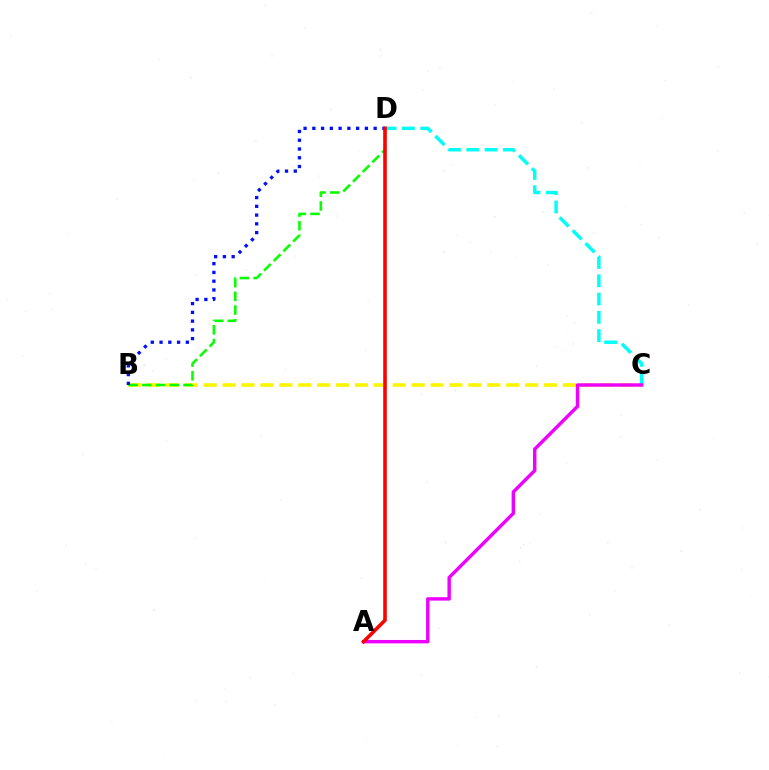{('B', 'C'): [{'color': '#fcf500', 'line_style': 'dashed', 'thickness': 2.57}], ('B', 'D'): [{'color': '#08ff00', 'line_style': 'dashed', 'thickness': 1.86}, {'color': '#0010ff', 'line_style': 'dotted', 'thickness': 2.38}], ('C', 'D'): [{'color': '#00fff6', 'line_style': 'dashed', 'thickness': 2.49}], ('A', 'C'): [{'color': '#ee00ff', 'line_style': 'solid', 'thickness': 2.46}], ('A', 'D'): [{'color': '#ff0000', 'line_style': 'solid', 'thickness': 2.59}]}